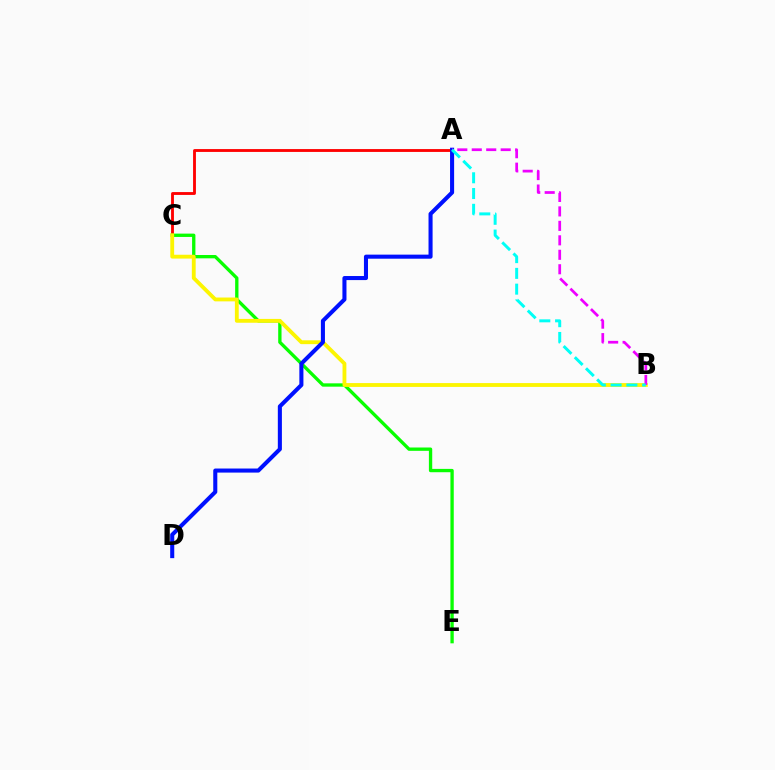{('A', 'C'): [{'color': '#ff0000', 'line_style': 'solid', 'thickness': 2.05}], ('C', 'E'): [{'color': '#08ff00', 'line_style': 'solid', 'thickness': 2.4}], ('B', 'C'): [{'color': '#fcf500', 'line_style': 'solid', 'thickness': 2.76}], ('A', 'D'): [{'color': '#0010ff', 'line_style': 'solid', 'thickness': 2.93}], ('A', 'B'): [{'color': '#ee00ff', 'line_style': 'dashed', 'thickness': 1.96}, {'color': '#00fff6', 'line_style': 'dashed', 'thickness': 2.14}]}